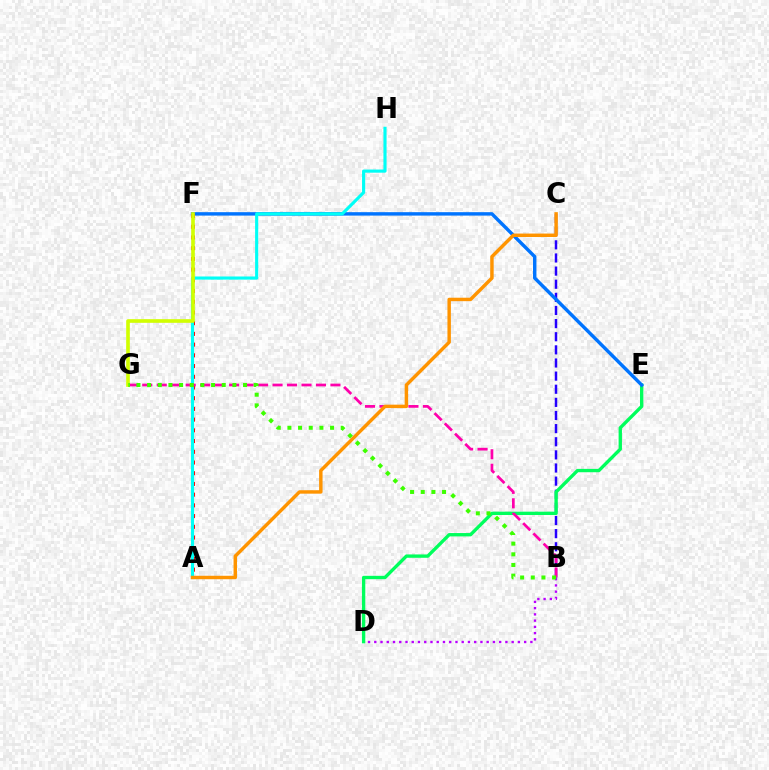{('B', 'C'): [{'color': '#2500ff', 'line_style': 'dashed', 'thickness': 1.78}], ('D', 'E'): [{'color': '#00ff5c', 'line_style': 'solid', 'thickness': 2.41}], ('E', 'F'): [{'color': '#0074ff', 'line_style': 'solid', 'thickness': 2.47}], ('B', 'D'): [{'color': '#b900ff', 'line_style': 'dotted', 'thickness': 1.7}], ('A', 'F'): [{'color': '#ff0000', 'line_style': 'dotted', 'thickness': 2.91}], ('A', 'H'): [{'color': '#00fff6', 'line_style': 'solid', 'thickness': 2.26}], ('B', 'G'): [{'color': '#ff00ac', 'line_style': 'dashed', 'thickness': 1.97}, {'color': '#3dff00', 'line_style': 'dotted', 'thickness': 2.9}], ('F', 'G'): [{'color': '#d1ff00', 'line_style': 'solid', 'thickness': 2.62}], ('A', 'C'): [{'color': '#ff9400', 'line_style': 'solid', 'thickness': 2.48}]}